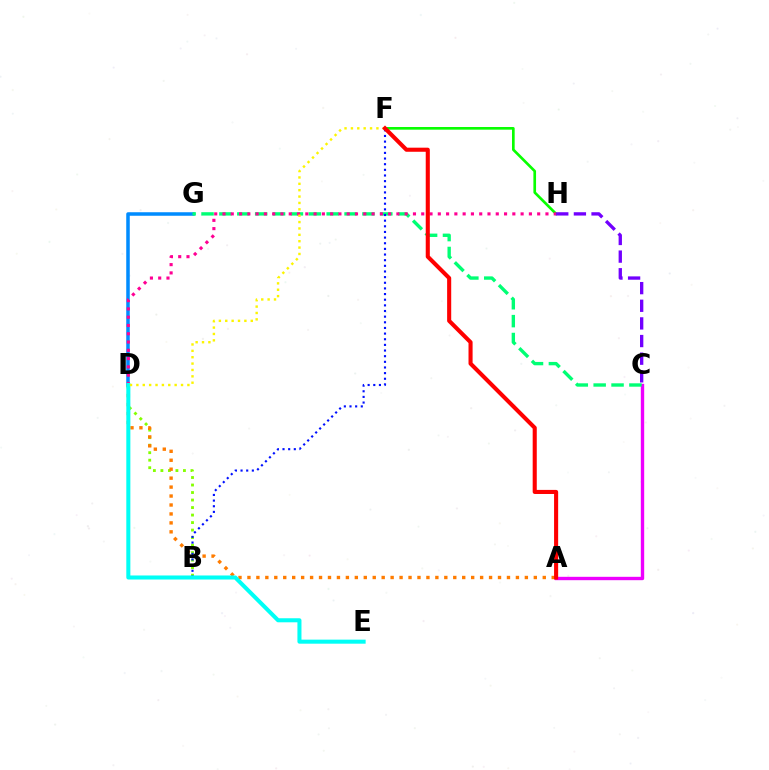{('D', 'G'): [{'color': '#008cff', 'line_style': 'solid', 'thickness': 2.54}], ('B', 'D'): [{'color': '#84ff00', 'line_style': 'dotted', 'thickness': 2.04}], ('A', 'C'): [{'color': '#ee00ff', 'line_style': 'solid', 'thickness': 2.43}], ('F', 'H'): [{'color': '#08ff00', 'line_style': 'solid', 'thickness': 1.92}], ('A', 'D'): [{'color': '#ff7c00', 'line_style': 'dotted', 'thickness': 2.43}], ('C', 'G'): [{'color': '#00ff74', 'line_style': 'dashed', 'thickness': 2.43}], ('B', 'F'): [{'color': '#0010ff', 'line_style': 'dotted', 'thickness': 1.53}], ('D', 'H'): [{'color': '#ff0094', 'line_style': 'dotted', 'thickness': 2.25}], ('D', 'E'): [{'color': '#00fff6', 'line_style': 'solid', 'thickness': 2.91}], ('D', 'F'): [{'color': '#fcf500', 'line_style': 'dotted', 'thickness': 1.73}], ('C', 'H'): [{'color': '#7200ff', 'line_style': 'dashed', 'thickness': 2.4}], ('A', 'F'): [{'color': '#ff0000', 'line_style': 'solid', 'thickness': 2.94}]}